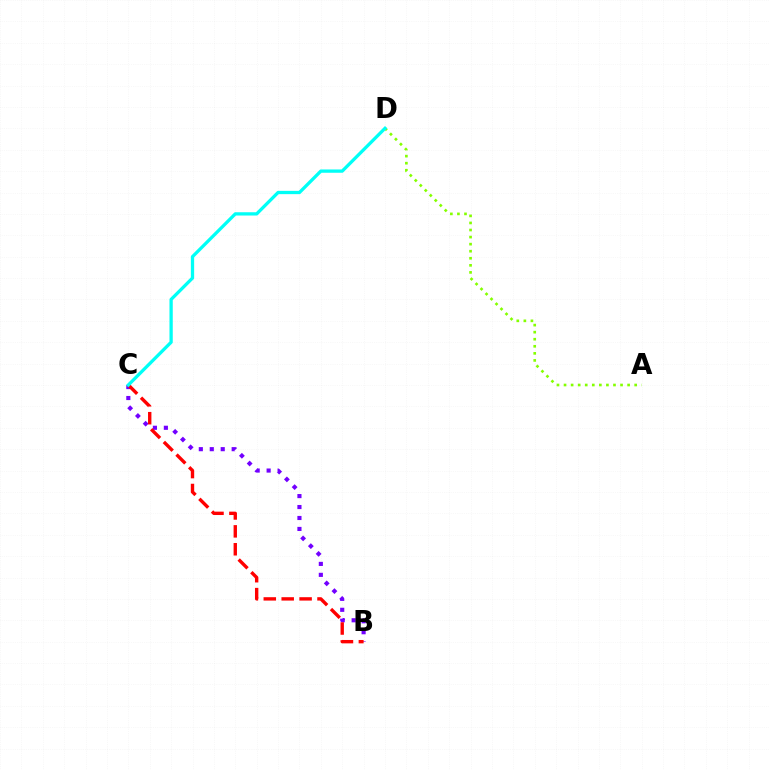{('A', 'D'): [{'color': '#84ff00', 'line_style': 'dotted', 'thickness': 1.92}], ('B', 'C'): [{'color': '#7200ff', 'line_style': 'dotted', 'thickness': 2.98}, {'color': '#ff0000', 'line_style': 'dashed', 'thickness': 2.43}], ('C', 'D'): [{'color': '#00fff6', 'line_style': 'solid', 'thickness': 2.37}]}